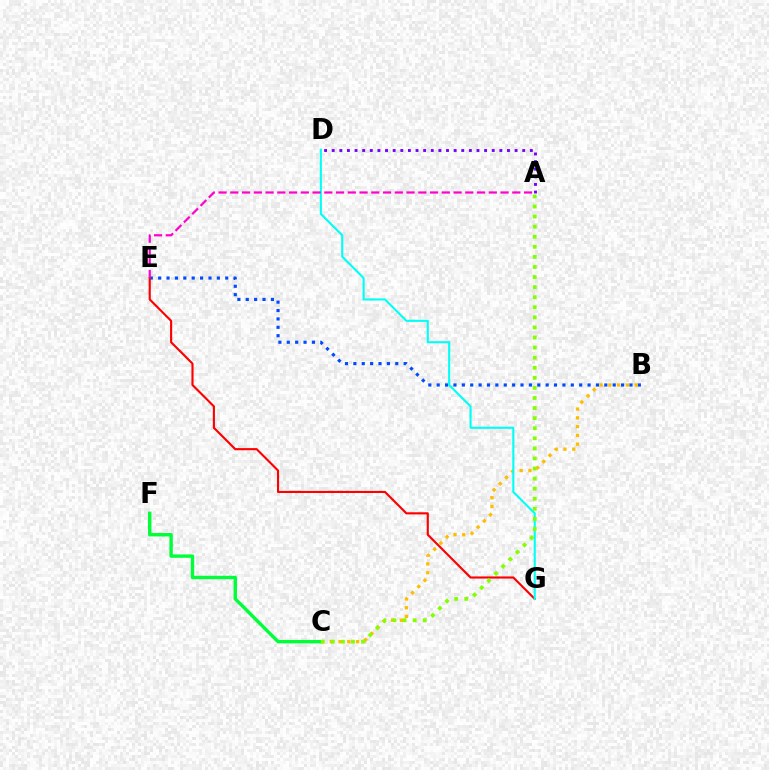{('B', 'E'): [{'color': '#004bff', 'line_style': 'dotted', 'thickness': 2.28}], ('A', 'D'): [{'color': '#7200ff', 'line_style': 'dotted', 'thickness': 2.07}], ('B', 'C'): [{'color': '#ffbd00', 'line_style': 'dotted', 'thickness': 2.38}], ('E', 'G'): [{'color': '#ff0000', 'line_style': 'solid', 'thickness': 1.53}], ('D', 'G'): [{'color': '#00fff6', 'line_style': 'solid', 'thickness': 1.51}], ('C', 'F'): [{'color': '#00ff39', 'line_style': 'solid', 'thickness': 2.45}], ('A', 'E'): [{'color': '#ff00cf', 'line_style': 'dashed', 'thickness': 1.6}], ('A', 'C'): [{'color': '#84ff00', 'line_style': 'dotted', 'thickness': 2.74}]}